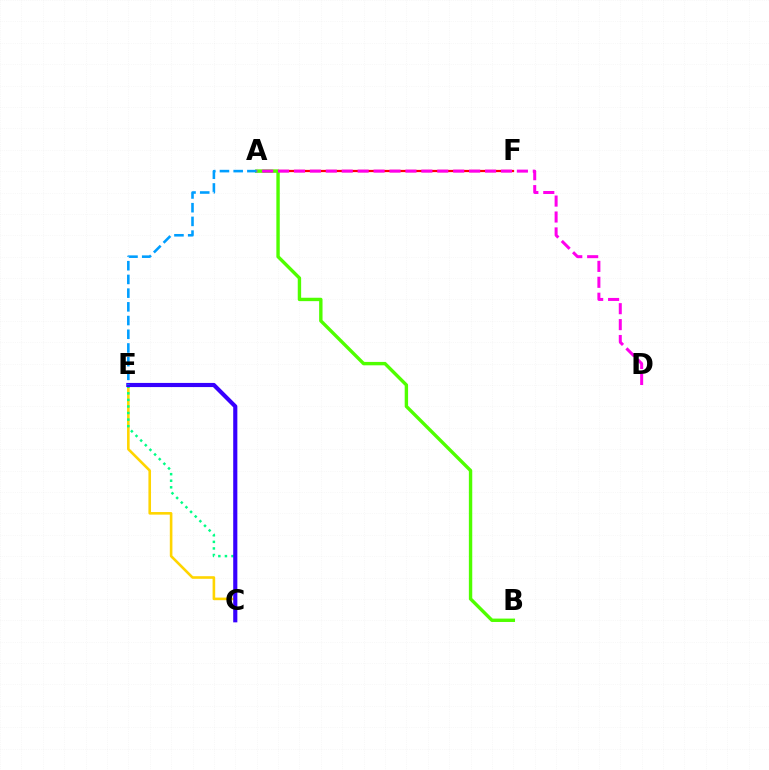{('C', 'E'): [{'color': '#ffd500', 'line_style': 'solid', 'thickness': 1.88}, {'color': '#00ff86', 'line_style': 'dotted', 'thickness': 1.79}, {'color': '#3700ff', 'line_style': 'solid', 'thickness': 2.98}], ('A', 'F'): [{'color': '#ff0000', 'line_style': 'solid', 'thickness': 1.62}], ('A', 'B'): [{'color': '#4fff00', 'line_style': 'solid', 'thickness': 2.44}], ('A', 'E'): [{'color': '#009eff', 'line_style': 'dashed', 'thickness': 1.86}], ('A', 'D'): [{'color': '#ff00ed', 'line_style': 'dashed', 'thickness': 2.16}]}